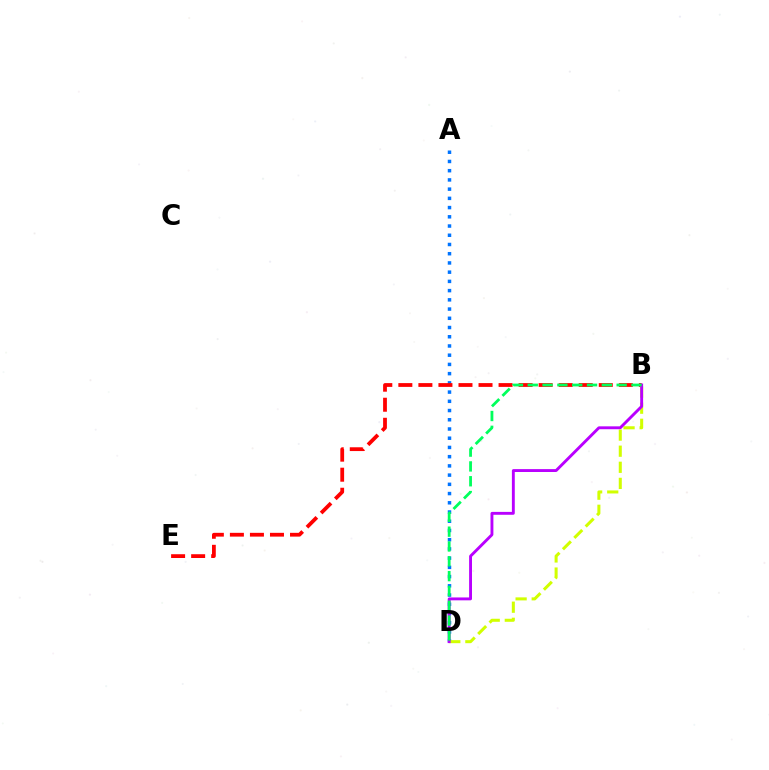{('A', 'D'): [{'color': '#0074ff', 'line_style': 'dotted', 'thickness': 2.51}], ('B', 'E'): [{'color': '#ff0000', 'line_style': 'dashed', 'thickness': 2.72}], ('B', 'D'): [{'color': '#d1ff00', 'line_style': 'dashed', 'thickness': 2.19}, {'color': '#b900ff', 'line_style': 'solid', 'thickness': 2.08}, {'color': '#00ff5c', 'line_style': 'dashed', 'thickness': 2.01}]}